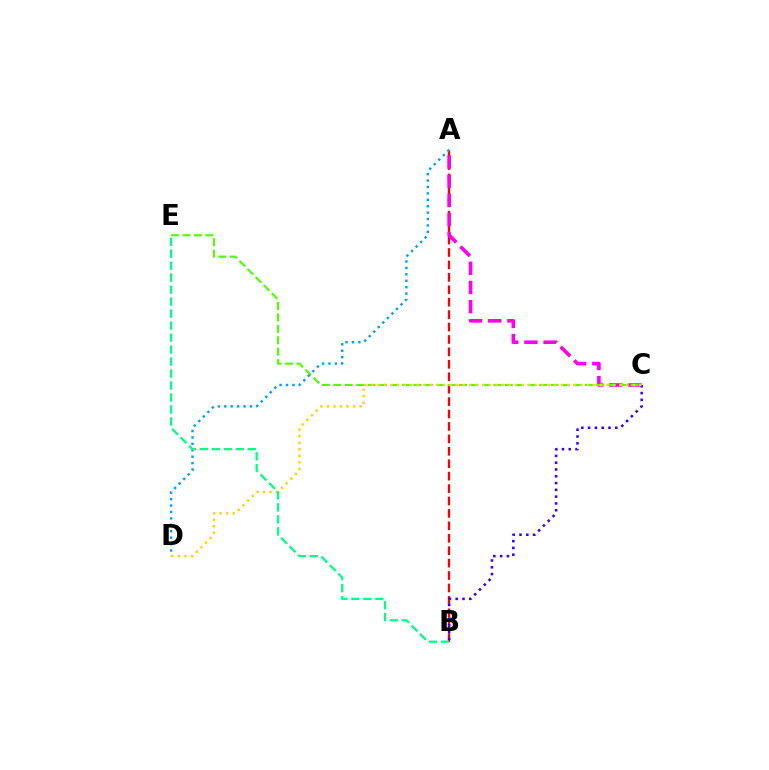{('A', 'B'): [{'color': '#ff0000', 'line_style': 'dashed', 'thickness': 1.69}], ('A', 'C'): [{'color': '#ff00ed', 'line_style': 'dashed', 'thickness': 2.61}], ('C', 'E'): [{'color': '#4fff00', 'line_style': 'dashed', 'thickness': 1.55}], ('A', 'D'): [{'color': '#009eff', 'line_style': 'dotted', 'thickness': 1.74}], ('B', 'C'): [{'color': '#3700ff', 'line_style': 'dotted', 'thickness': 1.85}], ('C', 'D'): [{'color': '#ffd500', 'line_style': 'dotted', 'thickness': 1.78}], ('B', 'E'): [{'color': '#00ff86', 'line_style': 'dashed', 'thickness': 1.63}]}